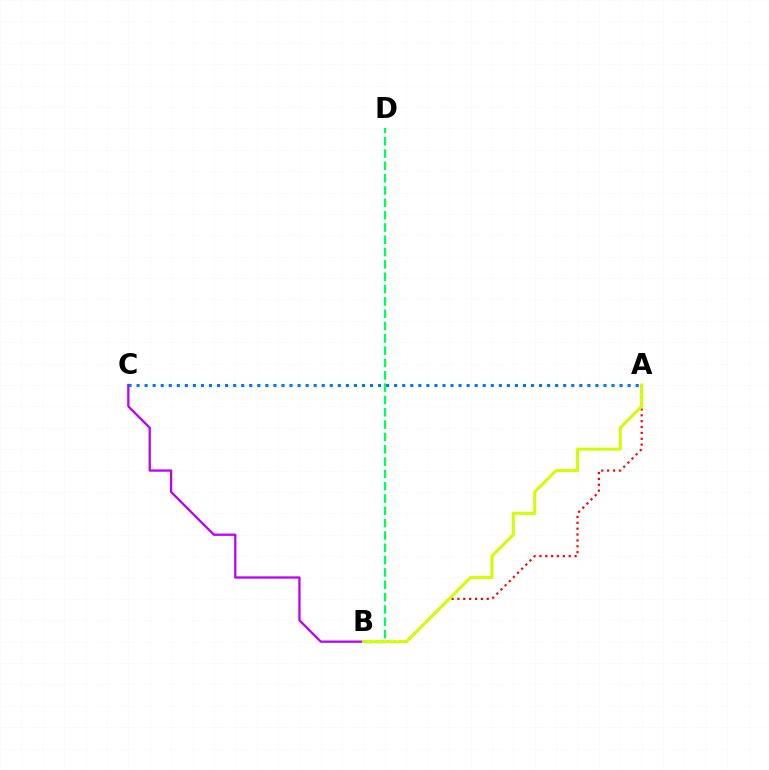{('A', 'B'): [{'color': '#ff0000', 'line_style': 'dotted', 'thickness': 1.59}, {'color': '#d1ff00', 'line_style': 'solid', 'thickness': 2.17}], ('B', 'D'): [{'color': '#00ff5c', 'line_style': 'dashed', 'thickness': 1.67}], ('B', 'C'): [{'color': '#b900ff', 'line_style': 'solid', 'thickness': 1.64}], ('A', 'C'): [{'color': '#0074ff', 'line_style': 'dotted', 'thickness': 2.19}]}